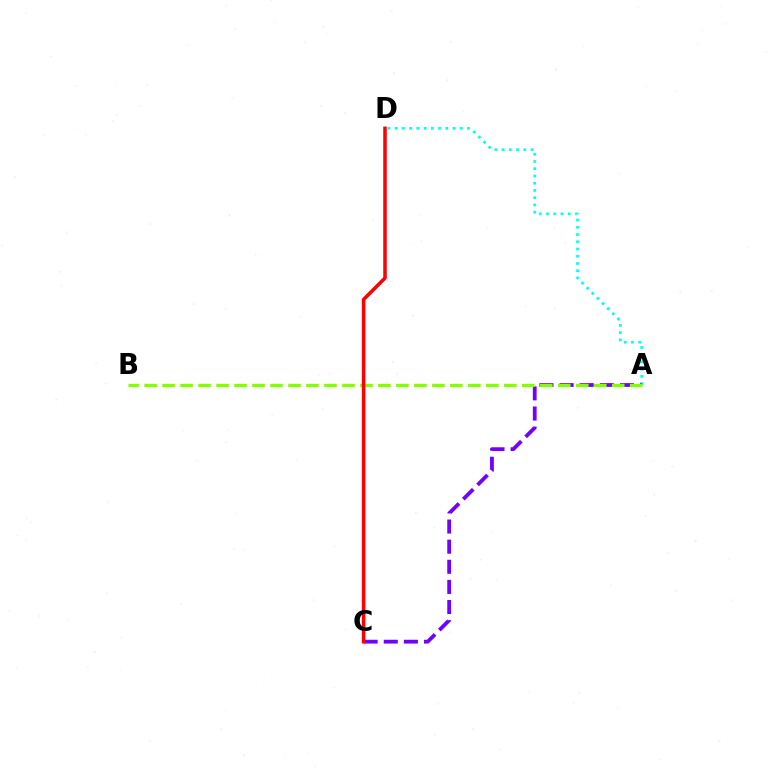{('A', 'D'): [{'color': '#00fff6', 'line_style': 'dotted', 'thickness': 1.97}], ('A', 'C'): [{'color': '#7200ff', 'line_style': 'dashed', 'thickness': 2.73}], ('A', 'B'): [{'color': '#84ff00', 'line_style': 'dashed', 'thickness': 2.44}], ('C', 'D'): [{'color': '#ff0000', 'line_style': 'solid', 'thickness': 2.54}]}